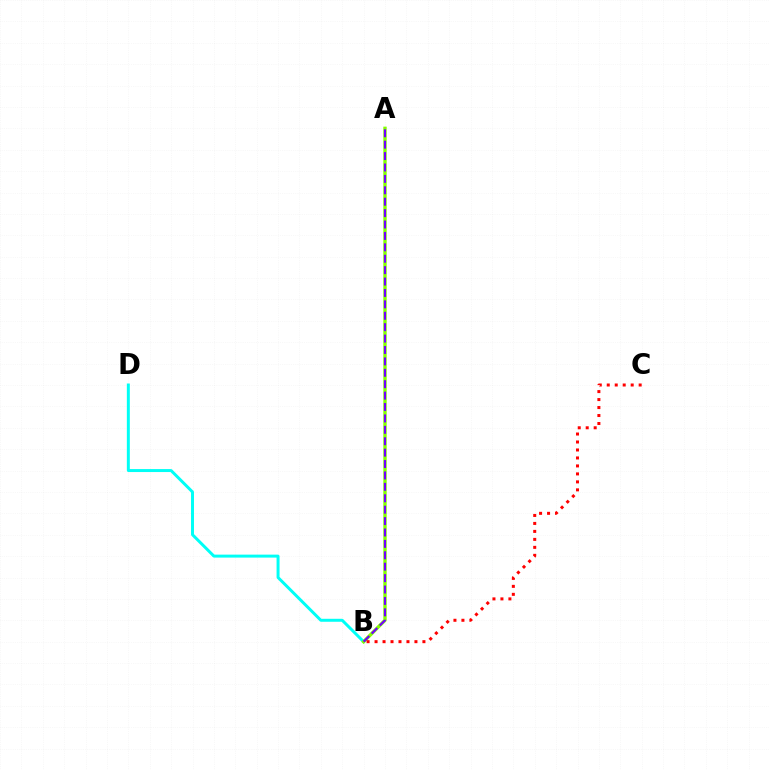{('B', 'D'): [{'color': '#00fff6', 'line_style': 'solid', 'thickness': 2.14}], ('A', 'B'): [{'color': '#84ff00', 'line_style': 'solid', 'thickness': 2.44}, {'color': '#7200ff', 'line_style': 'dashed', 'thickness': 1.55}], ('B', 'C'): [{'color': '#ff0000', 'line_style': 'dotted', 'thickness': 2.17}]}